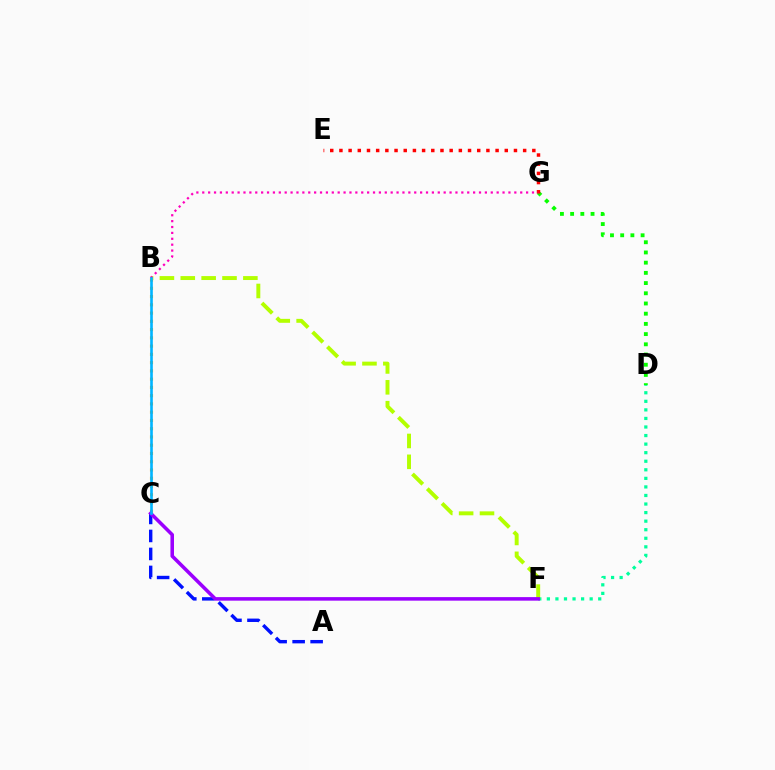{('D', 'F'): [{'color': '#00ff9d', 'line_style': 'dotted', 'thickness': 2.33}], ('B', 'C'): [{'color': '#ffa500', 'line_style': 'dotted', 'thickness': 2.24}, {'color': '#00b5ff', 'line_style': 'solid', 'thickness': 1.89}], ('D', 'G'): [{'color': '#08ff00', 'line_style': 'dotted', 'thickness': 2.77}], ('E', 'G'): [{'color': '#ff0000', 'line_style': 'dotted', 'thickness': 2.5}], ('B', 'F'): [{'color': '#b3ff00', 'line_style': 'dashed', 'thickness': 2.83}], ('A', 'C'): [{'color': '#0010ff', 'line_style': 'dashed', 'thickness': 2.44}], ('B', 'G'): [{'color': '#ff00bd', 'line_style': 'dotted', 'thickness': 1.6}], ('C', 'F'): [{'color': '#9b00ff', 'line_style': 'solid', 'thickness': 2.56}]}